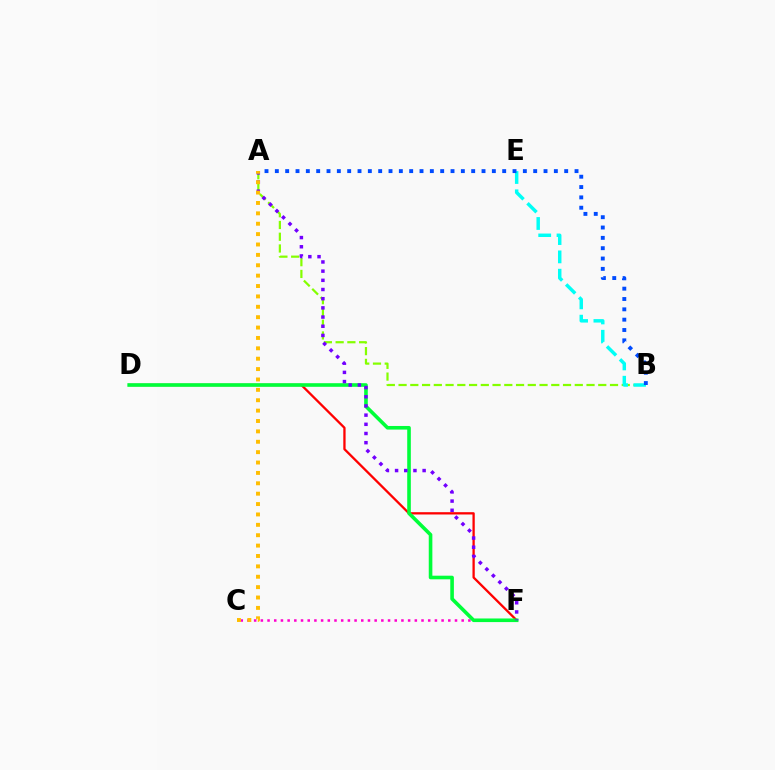{('D', 'F'): [{'color': '#ff0000', 'line_style': 'solid', 'thickness': 1.65}, {'color': '#00ff39', 'line_style': 'solid', 'thickness': 2.6}], ('C', 'F'): [{'color': '#ff00cf', 'line_style': 'dotted', 'thickness': 1.82}], ('A', 'B'): [{'color': '#84ff00', 'line_style': 'dashed', 'thickness': 1.6}, {'color': '#004bff', 'line_style': 'dotted', 'thickness': 2.81}], ('A', 'F'): [{'color': '#7200ff', 'line_style': 'dotted', 'thickness': 2.49}], ('A', 'C'): [{'color': '#ffbd00', 'line_style': 'dotted', 'thickness': 2.82}], ('B', 'E'): [{'color': '#00fff6', 'line_style': 'dashed', 'thickness': 2.49}]}